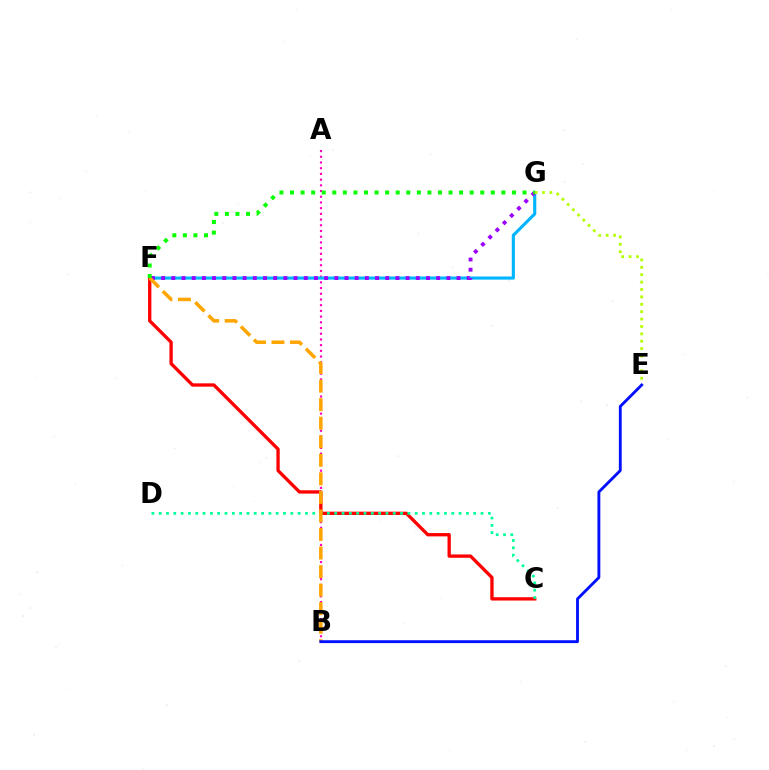{('A', 'B'): [{'color': '#ff00bd', 'line_style': 'dotted', 'thickness': 1.55}], ('F', 'G'): [{'color': '#00b5ff', 'line_style': 'solid', 'thickness': 2.25}, {'color': '#9b00ff', 'line_style': 'dotted', 'thickness': 2.77}, {'color': '#08ff00', 'line_style': 'dotted', 'thickness': 2.87}], ('C', 'F'): [{'color': '#ff0000', 'line_style': 'solid', 'thickness': 2.38}], ('C', 'D'): [{'color': '#00ff9d', 'line_style': 'dotted', 'thickness': 1.99}], ('B', 'F'): [{'color': '#ffa500', 'line_style': 'dashed', 'thickness': 2.52}], ('E', 'G'): [{'color': '#b3ff00', 'line_style': 'dotted', 'thickness': 2.01}], ('B', 'E'): [{'color': '#0010ff', 'line_style': 'solid', 'thickness': 2.06}]}